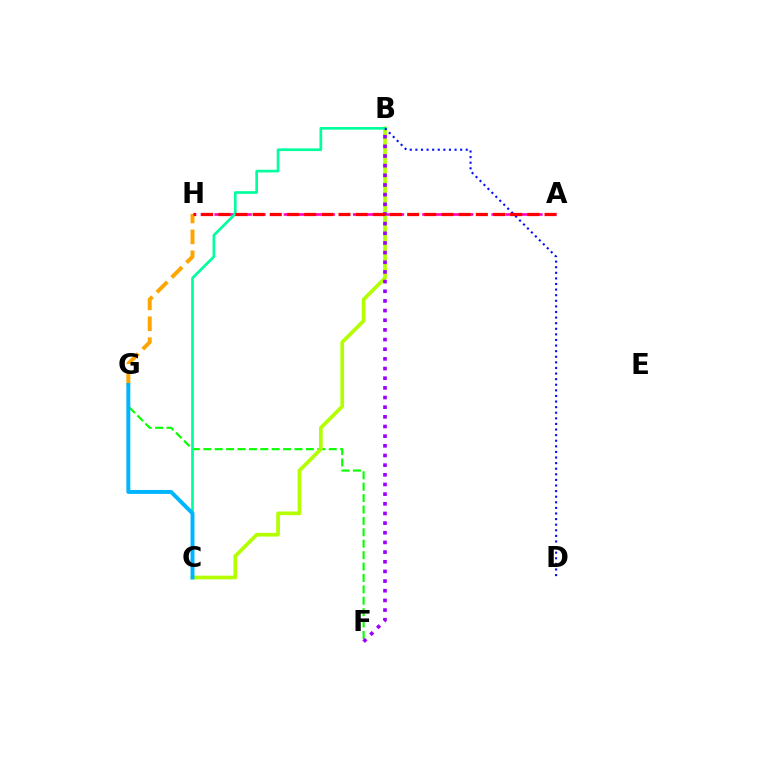{('A', 'H'): [{'color': '#ff00bd', 'line_style': 'dashed', 'thickness': 1.88}, {'color': '#ff0000', 'line_style': 'dashed', 'thickness': 2.33}], ('F', 'G'): [{'color': '#08ff00', 'line_style': 'dashed', 'thickness': 1.55}], ('B', 'C'): [{'color': '#b3ff00', 'line_style': 'solid', 'thickness': 2.65}, {'color': '#00ff9d', 'line_style': 'solid', 'thickness': 1.93}], ('G', 'H'): [{'color': '#ffa500', 'line_style': 'dashed', 'thickness': 2.84}], ('B', 'F'): [{'color': '#9b00ff', 'line_style': 'dotted', 'thickness': 2.62}], ('B', 'D'): [{'color': '#0010ff', 'line_style': 'dotted', 'thickness': 1.52}], ('C', 'G'): [{'color': '#00b5ff', 'line_style': 'solid', 'thickness': 2.84}]}